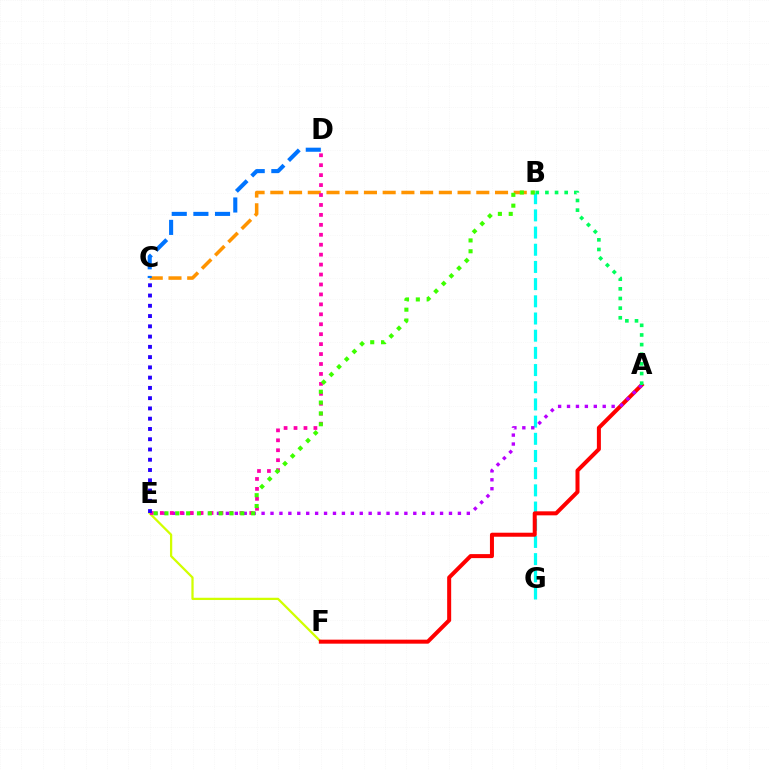{('B', 'G'): [{'color': '#00fff6', 'line_style': 'dashed', 'thickness': 2.33}], ('E', 'F'): [{'color': '#d1ff00', 'line_style': 'solid', 'thickness': 1.63}], ('B', 'C'): [{'color': '#ff9400', 'line_style': 'dashed', 'thickness': 2.54}], ('A', 'F'): [{'color': '#ff0000', 'line_style': 'solid', 'thickness': 2.89}], ('A', 'E'): [{'color': '#b900ff', 'line_style': 'dotted', 'thickness': 2.42}], ('D', 'E'): [{'color': '#ff00ac', 'line_style': 'dotted', 'thickness': 2.7}], ('B', 'E'): [{'color': '#3dff00', 'line_style': 'dotted', 'thickness': 2.94}], ('C', 'D'): [{'color': '#0074ff', 'line_style': 'dashed', 'thickness': 2.94}], ('C', 'E'): [{'color': '#2500ff', 'line_style': 'dotted', 'thickness': 2.79}], ('A', 'B'): [{'color': '#00ff5c', 'line_style': 'dotted', 'thickness': 2.62}]}